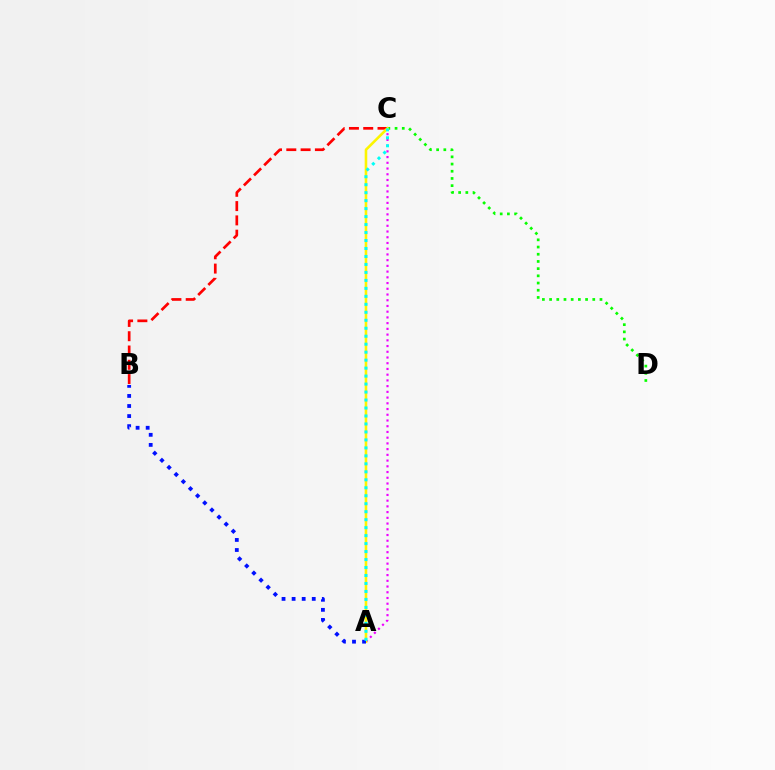{('B', 'C'): [{'color': '#ff0000', 'line_style': 'dashed', 'thickness': 1.94}], ('A', 'C'): [{'color': '#ee00ff', 'line_style': 'dotted', 'thickness': 1.56}, {'color': '#fcf500', 'line_style': 'solid', 'thickness': 1.86}, {'color': '#00fff6', 'line_style': 'dotted', 'thickness': 2.17}], ('C', 'D'): [{'color': '#08ff00', 'line_style': 'dotted', 'thickness': 1.96}], ('A', 'B'): [{'color': '#0010ff', 'line_style': 'dotted', 'thickness': 2.74}]}